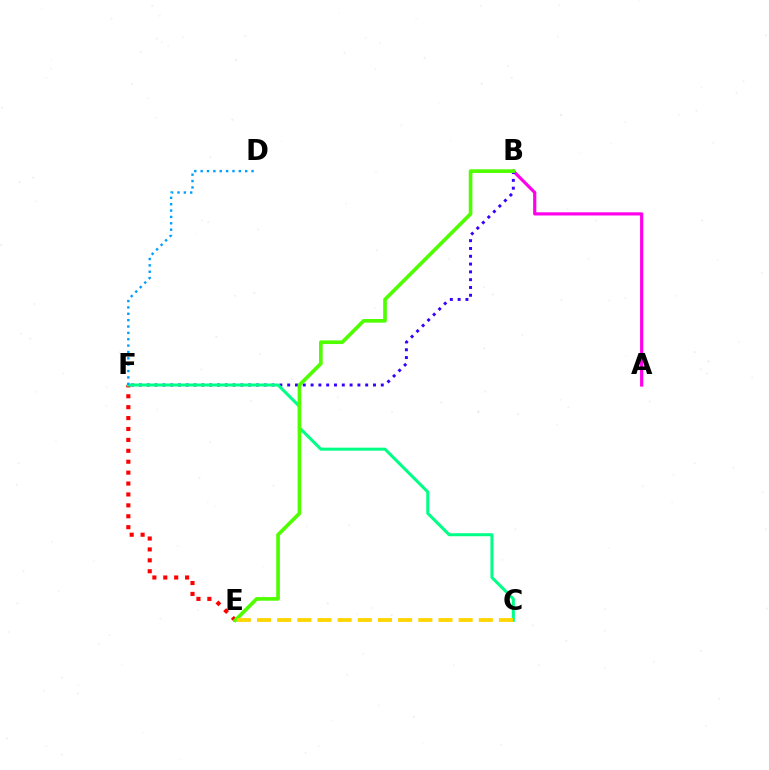{('E', 'F'): [{'color': '#ff0000', 'line_style': 'dotted', 'thickness': 2.96}], ('A', 'B'): [{'color': '#ff00ed', 'line_style': 'solid', 'thickness': 2.29}], ('B', 'F'): [{'color': '#3700ff', 'line_style': 'dotted', 'thickness': 2.12}], ('C', 'F'): [{'color': '#00ff86', 'line_style': 'solid', 'thickness': 2.18}], ('B', 'E'): [{'color': '#4fff00', 'line_style': 'solid', 'thickness': 2.63}], ('D', 'F'): [{'color': '#009eff', 'line_style': 'dotted', 'thickness': 1.73}], ('C', 'E'): [{'color': '#ffd500', 'line_style': 'dashed', 'thickness': 2.74}]}